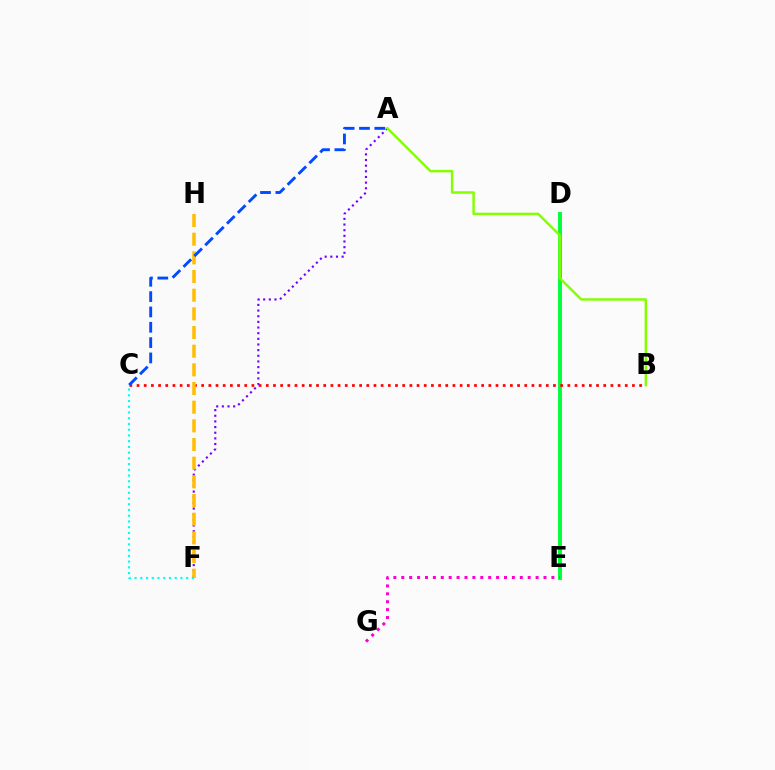{('D', 'E'): [{'color': '#00ff39', 'line_style': 'solid', 'thickness': 2.81}], ('B', 'C'): [{'color': '#ff0000', 'line_style': 'dotted', 'thickness': 1.95}], ('A', 'F'): [{'color': '#7200ff', 'line_style': 'dotted', 'thickness': 1.54}], ('A', 'B'): [{'color': '#84ff00', 'line_style': 'solid', 'thickness': 1.76}], ('F', 'H'): [{'color': '#ffbd00', 'line_style': 'dashed', 'thickness': 2.54}], ('C', 'F'): [{'color': '#00fff6', 'line_style': 'dotted', 'thickness': 1.56}], ('E', 'G'): [{'color': '#ff00cf', 'line_style': 'dotted', 'thickness': 2.15}], ('A', 'C'): [{'color': '#004bff', 'line_style': 'dashed', 'thickness': 2.08}]}